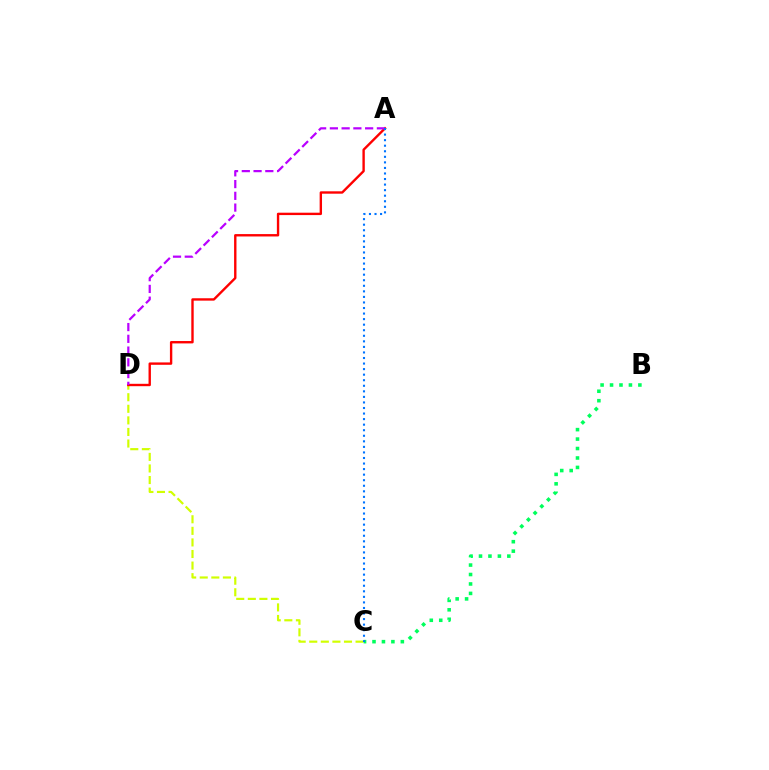{('C', 'D'): [{'color': '#d1ff00', 'line_style': 'dashed', 'thickness': 1.57}], ('A', 'D'): [{'color': '#ff0000', 'line_style': 'solid', 'thickness': 1.72}, {'color': '#b900ff', 'line_style': 'dashed', 'thickness': 1.6}], ('B', 'C'): [{'color': '#00ff5c', 'line_style': 'dotted', 'thickness': 2.57}], ('A', 'C'): [{'color': '#0074ff', 'line_style': 'dotted', 'thickness': 1.51}]}